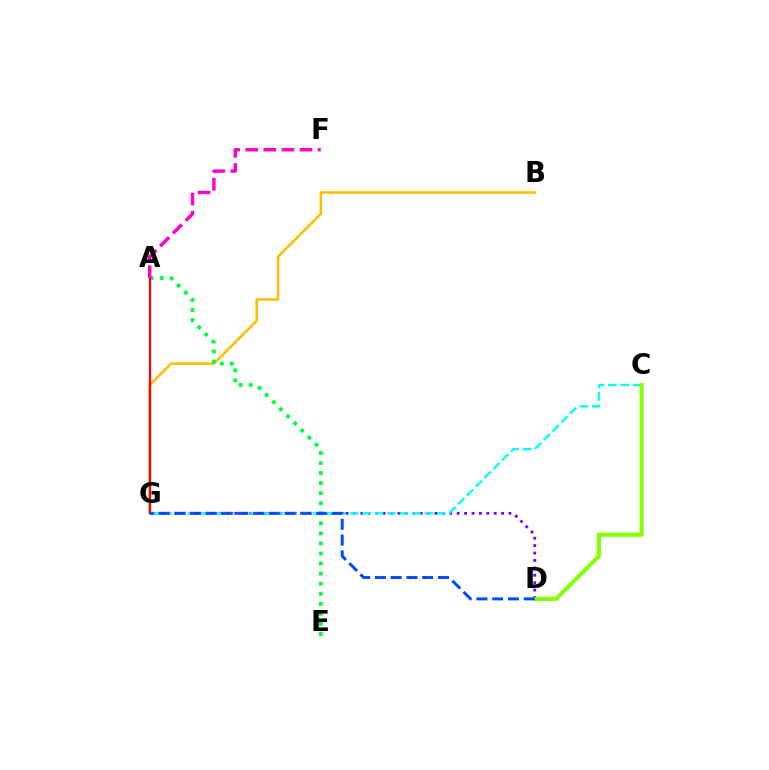{('B', 'G'): [{'color': '#ffbd00', 'line_style': 'solid', 'thickness': 1.85}], ('A', 'E'): [{'color': '#00ff39', 'line_style': 'dotted', 'thickness': 2.73}], ('D', 'G'): [{'color': '#7200ff', 'line_style': 'dotted', 'thickness': 2.01}, {'color': '#004bff', 'line_style': 'dashed', 'thickness': 2.14}], ('A', 'G'): [{'color': '#ff0000', 'line_style': 'solid', 'thickness': 1.62}], ('C', 'G'): [{'color': '#00fff6', 'line_style': 'dashed', 'thickness': 1.69}], ('C', 'D'): [{'color': '#84ff00', 'line_style': 'solid', 'thickness': 2.96}], ('A', 'F'): [{'color': '#ff00cf', 'line_style': 'dashed', 'thickness': 2.46}]}